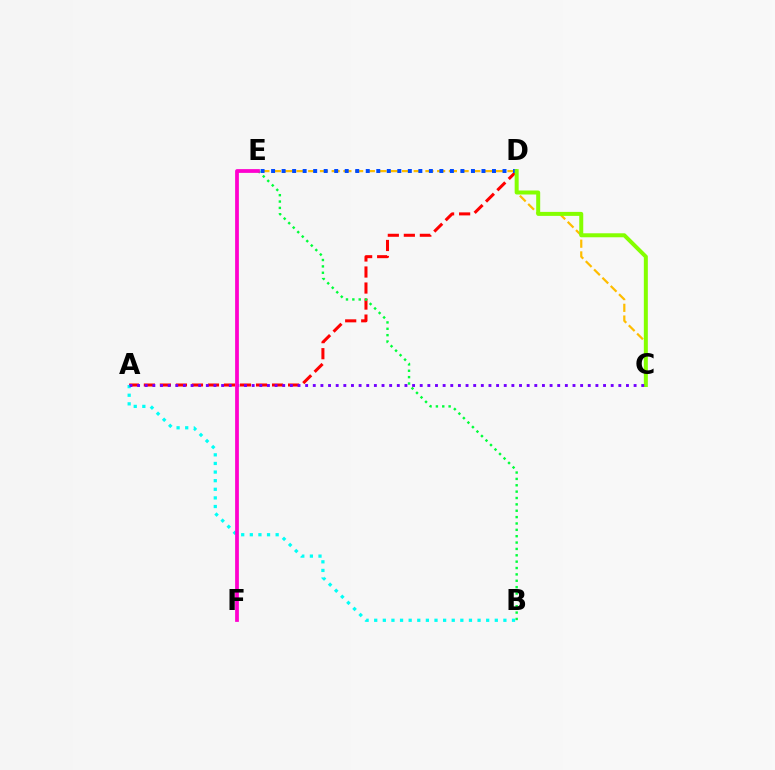{('C', 'E'): [{'color': '#ffbd00', 'line_style': 'dashed', 'thickness': 1.59}], ('A', 'D'): [{'color': '#ff0000', 'line_style': 'dashed', 'thickness': 2.18}], ('D', 'E'): [{'color': '#004bff', 'line_style': 'dotted', 'thickness': 2.86}], ('A', 'B'): [{'color': '#00fff6', 'line_style': 'dotted', 'thickness': 2.34}], ('C', 'D'): [{'color': '#84ff00', 'line_style': 'solid', 'thickness': 2.88}], ('A', 'C'): [{'color': '#7200ff', 'line_style': 'dotted', 'thickness': 2.08}], ('B', 'E'): [{'color': '#00ff39', 'line_style': 'dotted', 'thickness': 1.73}], ('E', 'F'): [{'color': '#ff00cf', 'line_style': 'solid', 'thickness': 2.71}]}